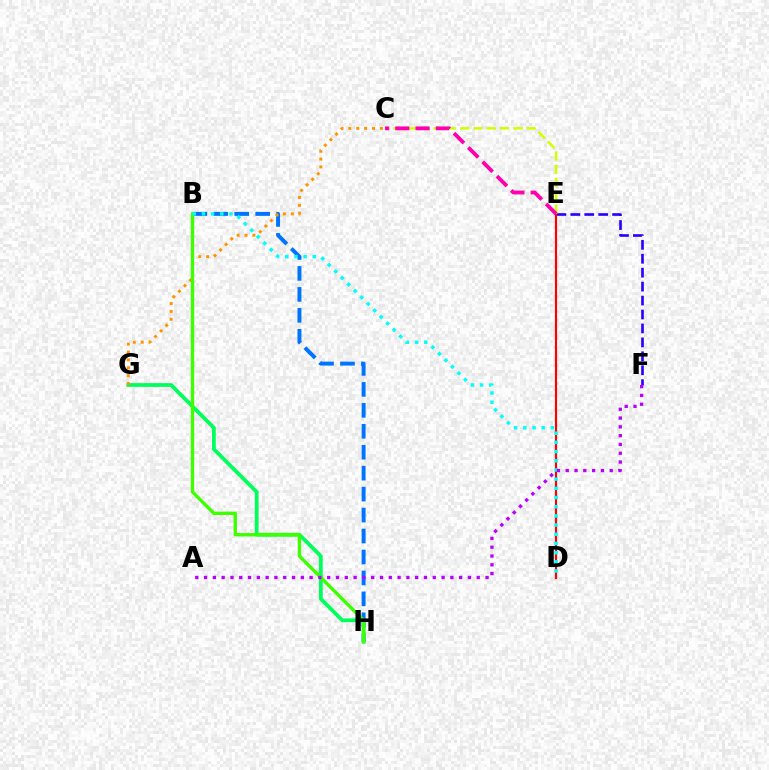{('E', 'F'): [{'color': '#2500ff', 'line_style': 'dashed', 'thickness': 1.89}], ('D', 'E'): [{'color': '#ff0000', 'line_style': 'solid', 'thickness': 1.56}], ('B', 'H'): [{'color': '#0074ff', 'line_style': 'dashed', 'thickness': 2.85}, {'color': '#3dff00', 'line_style': 'solid', 'thickness': 2.41}], ('G', 'H'): [{'color': '#00ff5c', 'line_style': 'solid', 'thickness': 2.71}], ('C', 'G'): [{'color': '#ff9400', 'line_style': 'dotted', 'thickness': 2.14}], ('C', 'E'): [{'color': '#d1ff00', 'line_style': 'dashed', 'thickness': 1.81}, {'color': '#ff00ac', 'line_style': 'dashed', 'thickness': 2.75}], ('B', 'D'): [{'color': '#00fff6', 'line_style': 'dotted', 'thickness': 2.5}], ('A', 'F'): [{'color': '#b900ff', 'line_style': 'dotted', 'thickness': 2.39}]}